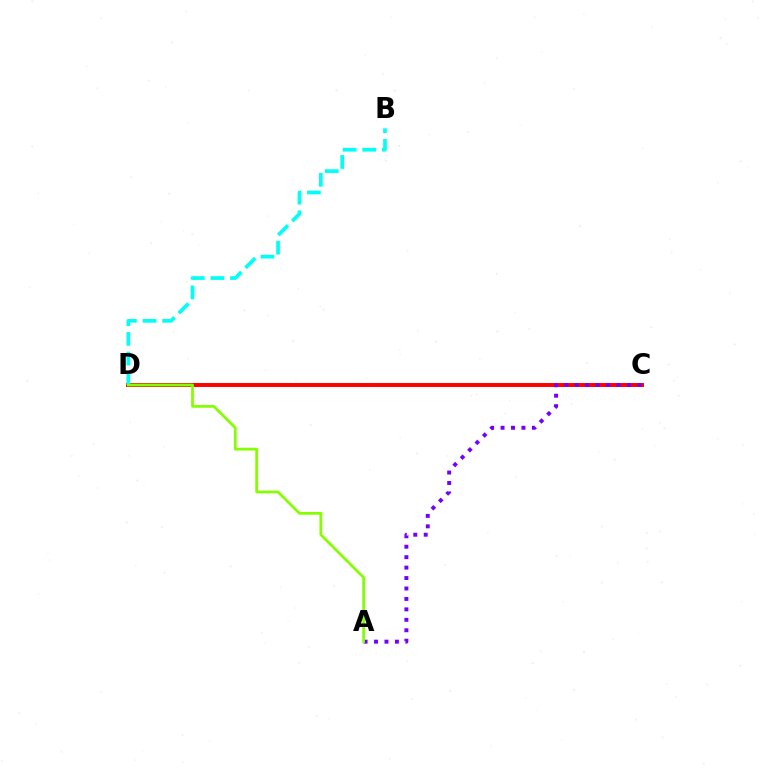{('C', 'D'): [{'color': '#ff0000', 'line_style': 'solid', 'thickness': 2.84}], ('B', 'D'): [{'color': '#00fff6', 'line_style': 'dashed', 'thickness': 2.67}], ('A', 'C'): [{'color': '#7200ff', 'line_style': 'dotted', 'thickness': 2.84}], ('A', 'D'): [{'color': '#84ff00', 'line_style': 'solid', 'thickness': 1.98}]}